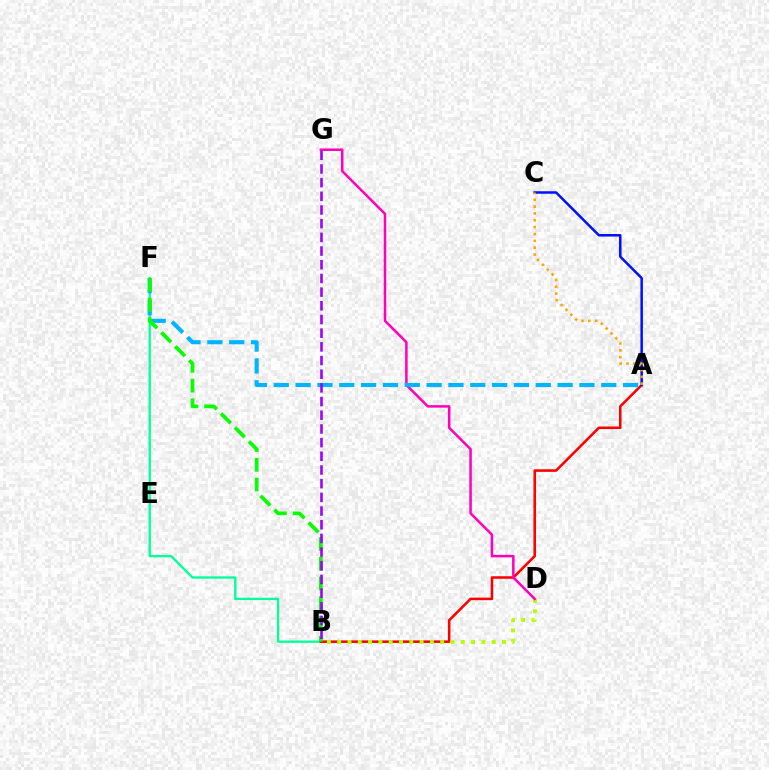{('B', 'F'): [{'color': '#00ff9d', 'line_style': 'solid', 'thickness': 1.66}, {'color': '#08ff00', 'line_style': 'dashed', 'thickness': 2.68}], ('A', 'B'): [{'color': '#ff0000', 'line_style': 'solid', 'thickness': 1.84}], ('A', 'C'): [{'color': '#0010ff', 'line_style': 'solid', 'thickness': 1.81}, {'color': '#ffa500', 'line_style': 'dotted', 'thickness': 1.86}], ('B', 'D'): [{'color': '#b3ff00', 'line_style': 'dotted', 'thickness': 2.8}], ('D', 'G'): [{'color': '#ff00bd', 'line_style': 'solid', 'thickness': 1.81}], ('A', 'F'): [{'color': '#00b5ff', 'line_style': 'dashed', 'thickness': 2.97}], ('B', 'G'): [{'color': '#9b00ff', 'line_style': 'dashed', 'thickness': 1.86}]}